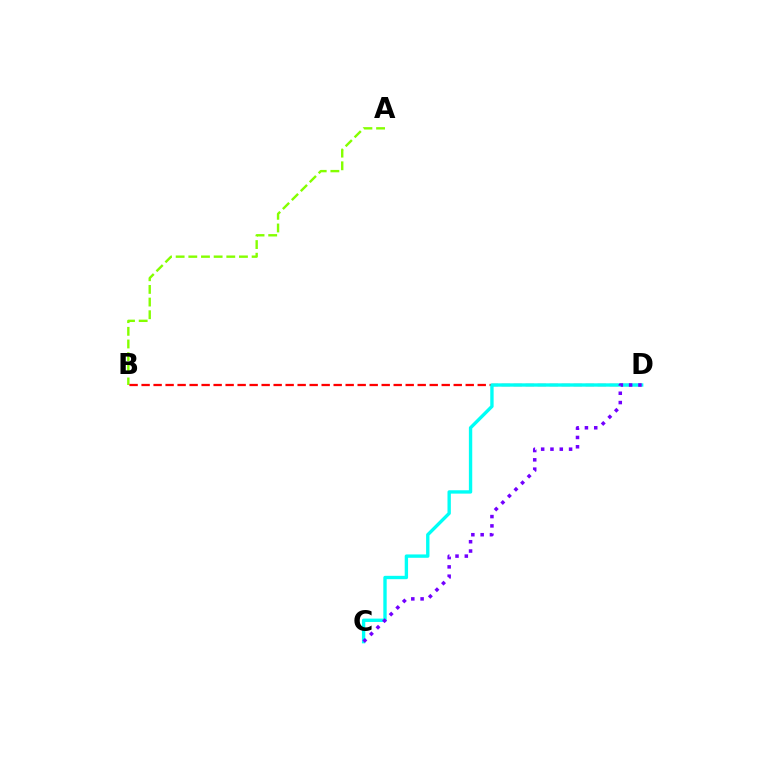{('A', 'B'): [{'color': '#84ff00', 'line_style': 'dashed', 'thickness': 1.72}], ('B', 'D'): [{'color': '#ff0000', 'line_style': 'dashed', 'thickness': 1.63}], ('C', 'D'): [{'color': '#00fff6', 'line_style': 'solid', 'thickness': 2.42}, {'color': '#7200ff', 'line_style': 'dotted', 'thickness': 2.53}]}